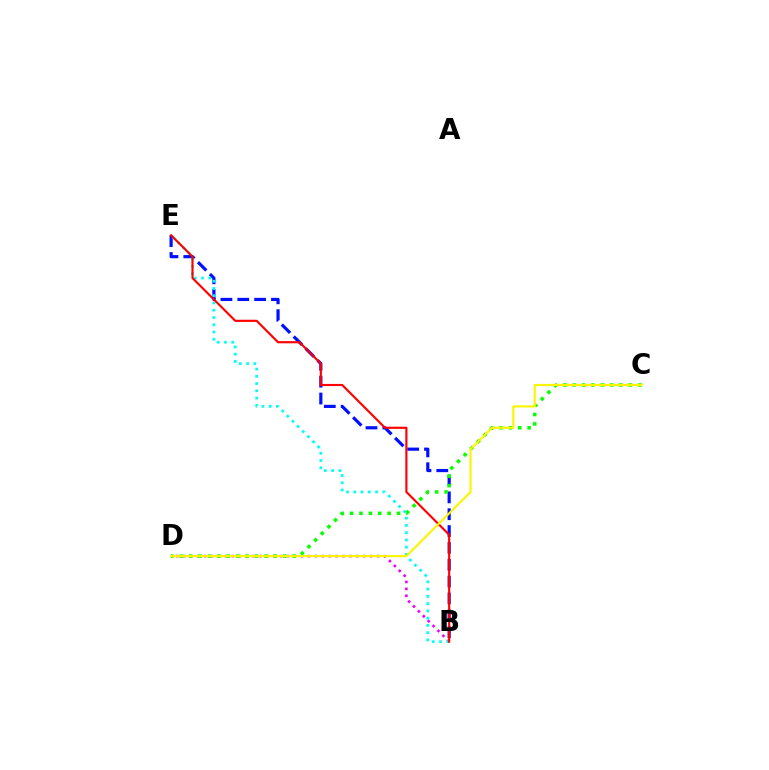{('B', 'E'): [{'color': '#0010ff', 'line_style': 'dashed', 'thickness': 2.29}, {'color': '#00fff6', 'line_style': 'dotted', 'thickness': 1.97}, {'color': '#ff0000', 'line_style': 'solid', 'thickness': 1.54}], ('B', 'D'): [{'color': '#ee00ff', 'line_style': 'dotted', 'thickness': 1.88}], ('C', 'D'): [{'color': '#08ff00', 'line_style': 'dotted', 'thickness': 2.55}, {'color': '#fcf500', 'line_style': 'solid', 'thickness': 1.54}]}